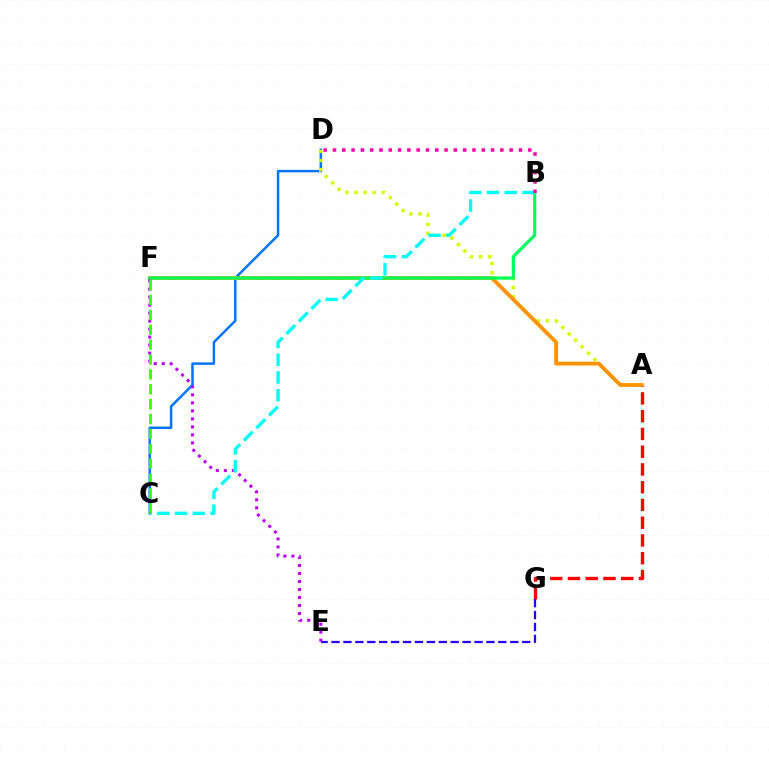{('C', 'D'): [{'color': '#0074ff', 'line_style': 'solid', 'thickness': 1.79}], ('A', 'G'): [{'color': '#ff0000', 'line_style': 'dashed', 'thickness': 2.41}], ('A', 'D'): [{'color': '#d1ff00', 'line_style': 'dotted', 'thickness': 2.47}], ('A', 'F'): [{'color': '#ff9400', 'line_style': 'solid', 'thickness': 2.76}], ('B', 'F'): [{'color': '#00ff5c', 'line_style': 'solid', 'thickness': 2.29}], ('E', 'G'): [{'color': '#2500ff', 'line_style': 'dashed', 'thickness': 1.62}], ('E', 'F'): [{'color': '#b900ff', 'line_style': 'dotted', 'thickness': 2.17}], ('B', 'C'): [{'color': '#00fff6', 'line_style': 'dashed', 'thickness': 2.41}], ('B', 'D'): [{'color': '#ff00ac', 'line_style': 'dotted', 'thickness': 2.53}], ('C', 'F'): [{'color': '#3dff00', 'line_style': 'dashed', 'thickness': 2.02}]}